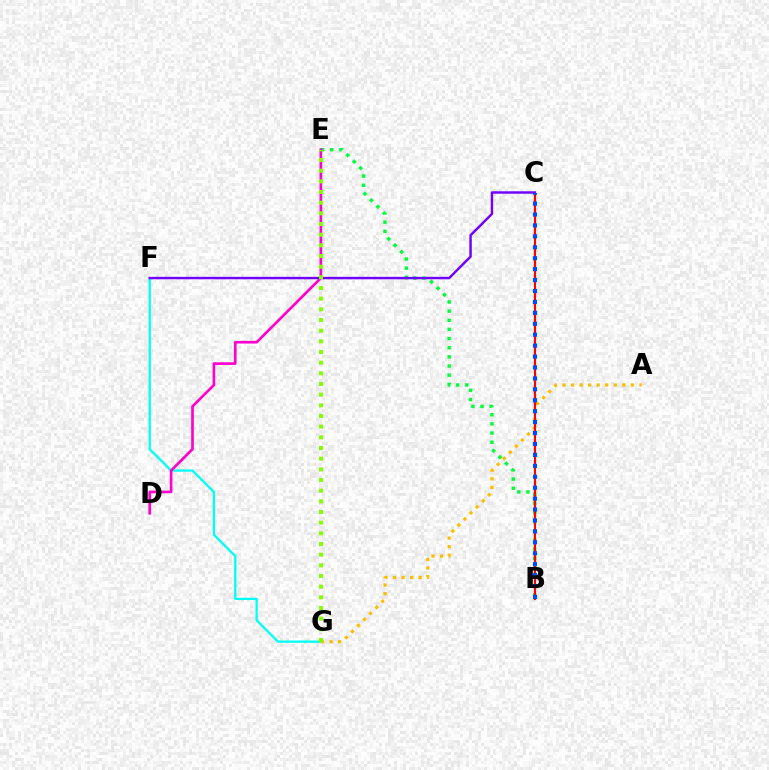{('F', 'G'): [{'color': '#00fff6', 'line_style': 'solid', 'thickness': 1.66}], ('B', 'E'): [{'color': '#00ff39', 'line_style': 'dotted', 'thickness': 2.49}], ('D', 'E'): [{'color': '#ff00cf', 'line_style': 'solid', 'thickness': 1.91}], ('A', 'G'): [{'color': '#ffbd00', 'line_style': 'dotted', 'thickness': 2.32}], ('B', 'C'): [{'color': '#ff0000', 'line_style': 'solid', 'thickness': 1.56}, {'color': '#004bff', 'line_style': 'dotted', 'thickness': 2.97}], ('C', 'F'): [{'color': '#7200ff', 'line_style': 'solid', 'thickness': 1.76}], ('E', 'G'): [{'color': '#84ff00', 'line_style': 'dotted', 'thickness': 2.9}]}